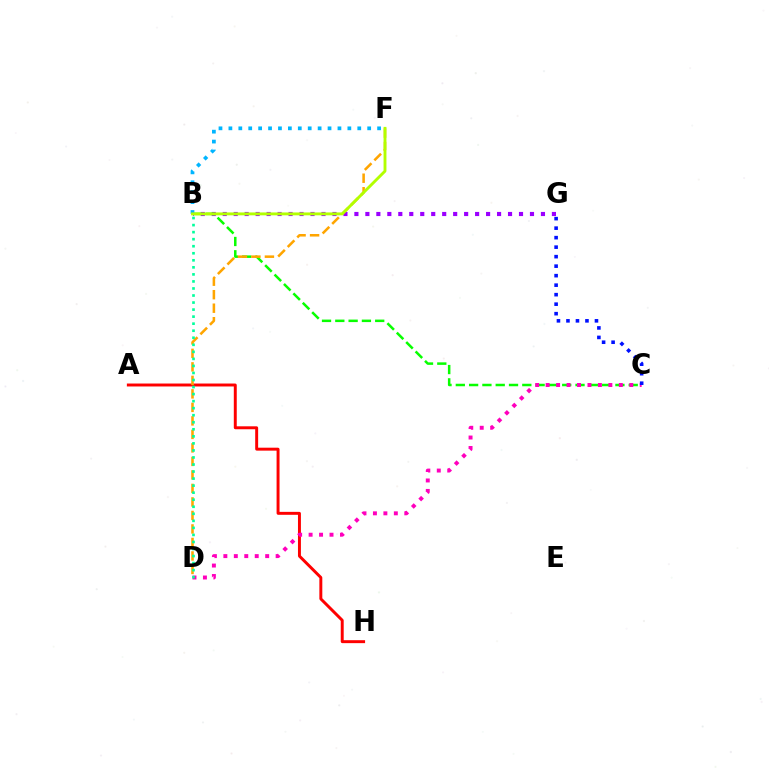{('A', 'H'): [{'color': '#ff0000', 'line_style': 'solid', 'thickness': 2.12}], ('B', 'G'): [{'color': '#9b00ff', 'line_style': 'dotted', 'thickness': 2.98}], ('B', 'C'): [{'color': '#08ff00', 'line_style': 'dashed', 'thickness': 1.81}], ('D', 'F'): [{'color': '#ffa500', 'line_style': 'dashed', 'thickness': 1.83}], ('C', 'D'): [{'color': '#ff00bd', 'line_style': 'dotted', 'thickness': 2.84}], ('B', 'F'): [{'color': '#00b5ff', 'line_style': 'dotted', 'thickness': 2.69}, {'color': '#b3ff00', 'line_style': 'solid', 'thickness': 2.08}], ('C', 'G'): [{'color': '#0010ff', 'line_style': 'dotted', 'thickness': 2.58}], ('B', 'D'): [{'color': '#00ff9d', 'line_style': 'dotted', 'thickness': 1.91}]}